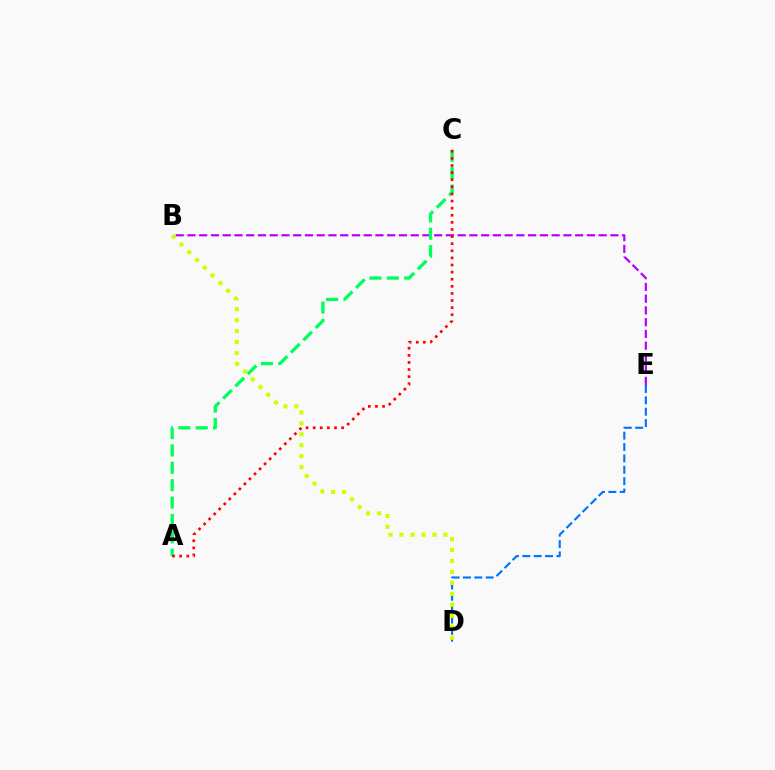{('D', 'E'): [{'color': '#0074ff', 'line_style': 'dashed', 'thickness': 1.54}], ('B', 'E'): [{'color': '#b900ff', 'line_style': 'dashed', 'thickness': 1.6}], ('A', 'C'): [{'color': '#00ff5c', 'line_style': 'dashed', 'thickness': 2.36}, {'color': '#ff0000', 'line_style': 'dotted', 'thickness': 1.93}], ('B', 'D'): [{'color': '#d1ff00', 'line_style': 'dotted', 'thickness': 2.98}]}